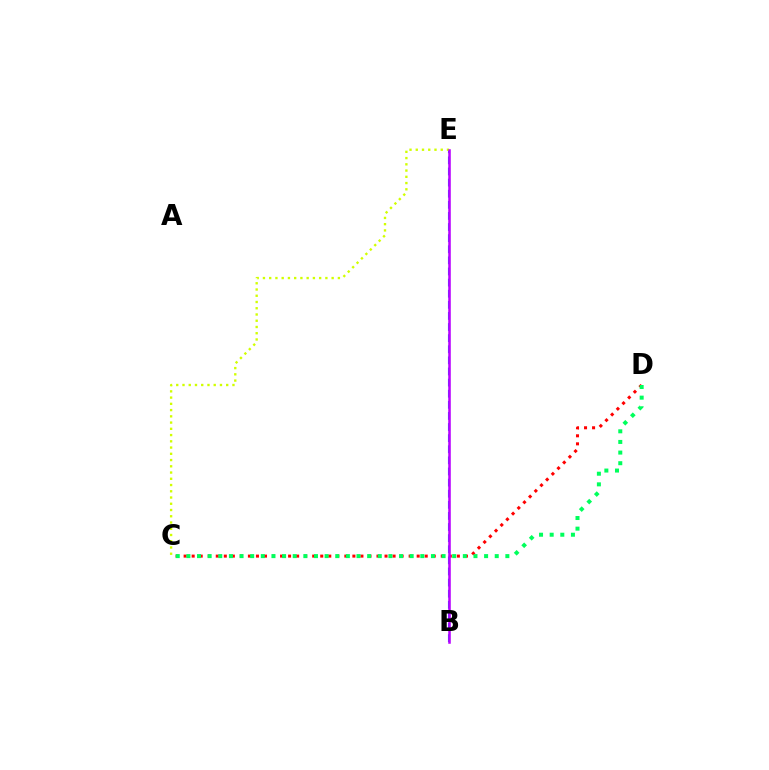{('B', 'E'): [{'color': '#0074ff', 'line_style': 'dashed', 'thickness': 1.51}, {'color': '#b900ff', 'line_style': 'solid', 'thickness': 1.83}], ('C', 'D'): [{'color': '#ff0000', 'line_style': 'dotted', 'thickness': 2.18}, {'color': '#00ff5c', 'line_style': 'dotted', 'thickness': 2.89}], ('C', 'E'): [{'color': '#d1ff00', 'line_style': 'dotted', 'thickness': 1.7}]}